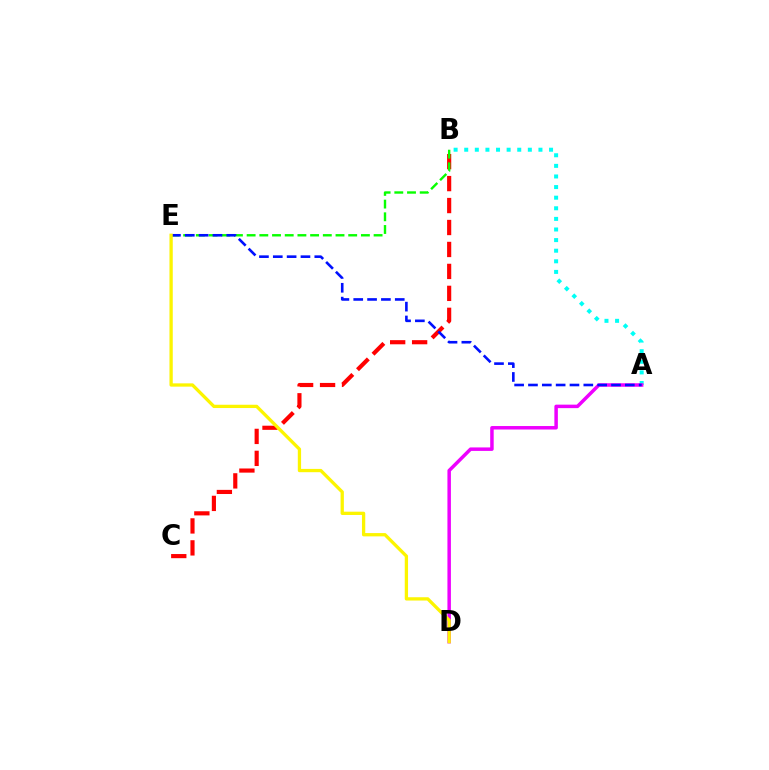{('B', 'C'): [{'color': '#ff0000', 'line_style': 'dashed', 'thickness': 2.98}], ('A', 'B'): [{'color': '#00fff6', 'line_style': 'dotted', 'thickness': 2.88}], ('B', 'E'): [{'color': '#08ff00', 'line_style': 'dashed', 'thickness': 1.72}], ('A', 'D'): [{'color': '#ee00ff', 'line_style': 'solid', 'thickness': 2.51}], ('A', 'E'): [{'color': '#0010ff', 'line_style': 'dashed', 'thickness': 1.88}], ('D', 'E'): [{'color': '#fcf500', 'line_style': 'solid', 'thickness': 2.37}]}